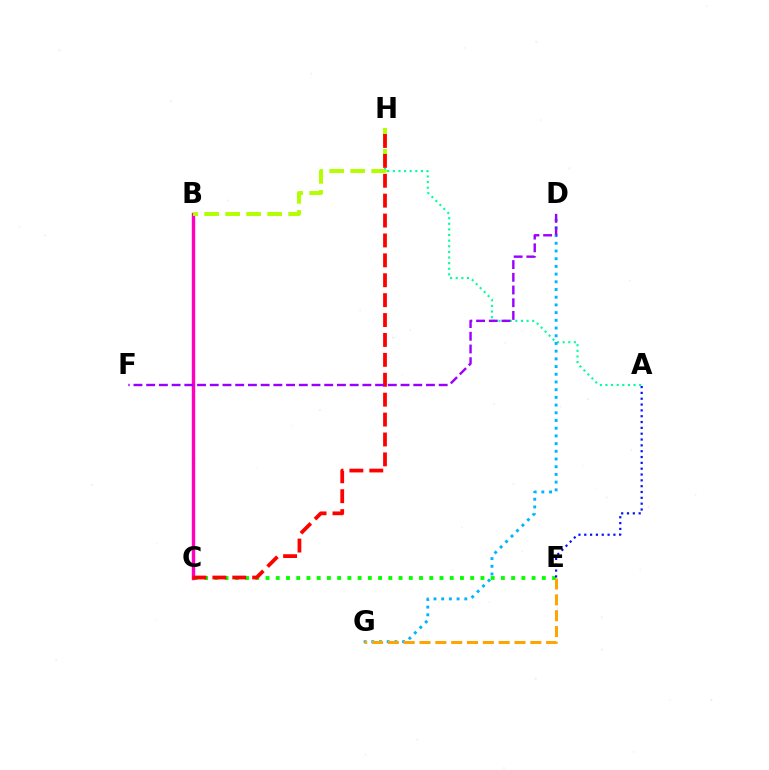{('A', 'H'): [{'color': '#00ff9d', 'line_style': 'dotted', 'thickness': 1.53}], ('D', 'G'): [{'color': '#00b5ff', 'line_style': 'dotted', 'thickness': 2.09}], ('C', 'E'): [{'color': '#08ff00', 'line_style': 'dotted', 'thickness': 2.78}], ('A', 'E'): [{'color': '#0010ff', 'line_style': 'dotted', 'thickness': 1.58}], ('B', 'C'): [{'color': '#ff00bd', 'line_style': 'solid', 'thickness': 2.45}], ('E', 'G'): [{'color': '#ffa500', 'line_style': 'dashed', 'thickness': 2.15}], ('B', 'H'): [{'color': '#b3ff00', 'line_style': 'dashed', 'thickness': 2.85}], ('C', 'H'): [{'color': '#ff0000', 'line_style': 'dashed', 'thickness': 2.7}], ('D', 'F'): [{'color': '#9b00ff', 'line_style': 'dashed', 'thickness': 1.73}]}